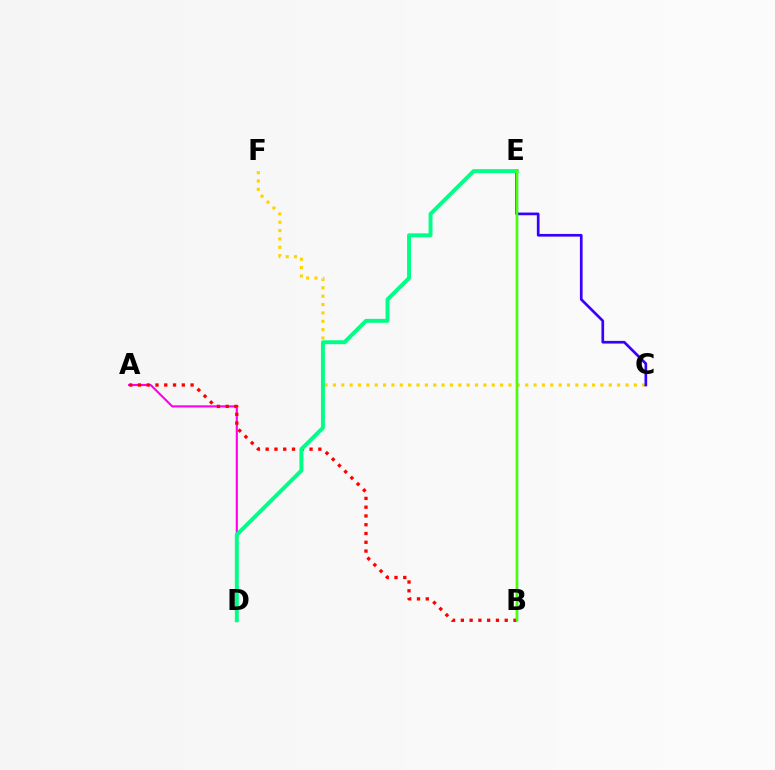{('A', 'D'): [{'color': '#ff00ed', 'line_style': 'solid', 'thickness': 1.53}], ('C', 'F'): [{'color': '#ffd500', 'line_style': 'dotted', 'thickness': 2.27}], ('B', 'E'): [{'color': '#009eff', 'line_style': 'solid', 'thickness': 1.63}, {'color': '#4fff00', 'line_style': 'solid', 'thickness': 1.79}], ('A', 'B'): [{'color': '#ff0000', 'line_style': 'dotted', 'thickness': 2.38}], ('C', 'E'): [{'color': '#3700ff', 'line_style': 'solid', 'thickness': 1.94}], ('D', 'E'): [{'color': '#00ff86', 'line_style': 'solid', 'thickness': 2.83}]}